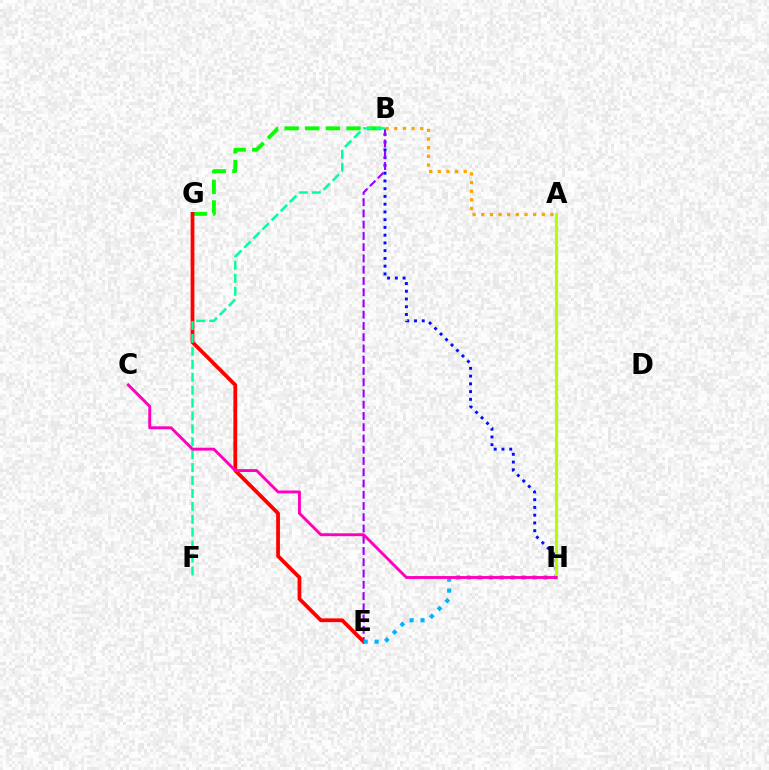{('B', 'G'): [{'color': '#08ff00', 'line_style': 'dashed', 'thickness': 2.8}], ('B', 'H'): [{'color': '#0010ff', 'line_style': 'dotted', 'thickness': 2.1}], ('B', 'E'): [{'color': '#9b00ff', 'line_style': 'dashed', 'thickness': 1.53}], ('E', 'G'): [{'color': '#ff0000', 'line_style': 'solid', 'thickness': 2.71}], ('B', 'F'): [{'color': '#00ff9d', 'line_style': 'dashed', 'thickness': 1.75}], ('A', 'B'): [{'color': '#ffa500', 'line_style': 'dotted', 'thickness': 2.35}], ('E', 'H'): [{'color': '#00b5ff', 'line_style': 'dotted', 'thickness': 2.98}], ('A', 'H'): [{'color': '#b3ff00', 'line_style': 'solid', 'thickness': 2.24}], ('C', 'H'): [{'color': '#ff00bd', 'line_style': 'solid', 'thickness': 2.09}]}